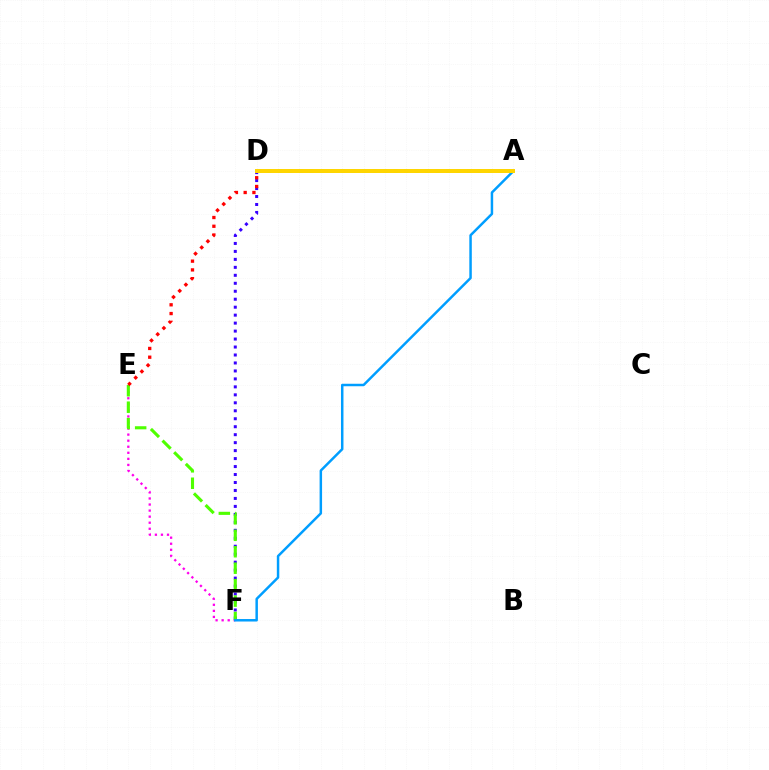{('E', 'F'): [{'color': '#ff00ed', 'line_style': 'dotted', 'thickness': 1.65}, {'color': '#4fff00', 'line_style': 'dashed', 'thickness': 2.24}], ('D', 'F'): [{'color': '#3700ff', 'line_style': 'dotted', 'thickness': 2.16}], ('A', 'F'): [{'color': '#009eff', 'line_style': 'solid', 'thickness': 1.79}], ('A', 'D'): [{'color': '#00ff86', 'line_style': 'dotted', 'thickness': 2.85}, {'color': '#ffd500', 'line_style': 'solid', 'thickness': 2.86}], ('D', 'E'): [{'color': '#ff0000', 'line_style': 'dotted', 'thickness': 2.38}]}